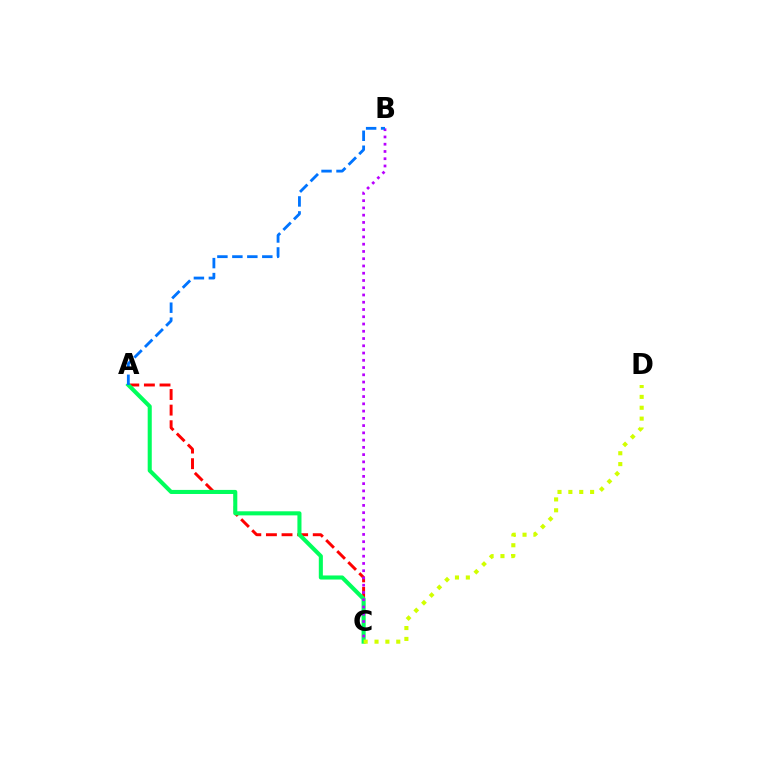{('A', 'C'): [{'color': '#ff0000', 'line_style': 'dashed', 'thickness': 2.12}, {'color': '#00ff5c', 'line_style': 'solid', 'thickness': 2.93}], ('C', 'D'): [{'color': '#d1ff00', 'line_style': 'dotted', 'thickness': 2.95}], ('B', 'C'): [{'color': '#b900ff', 'line_style': 'dotted', 'thickness': 1.97}], ('A', 'B'): [{'color': '#0074ff', 'line_style': 'dashed', 'thickness': 2.03}]}